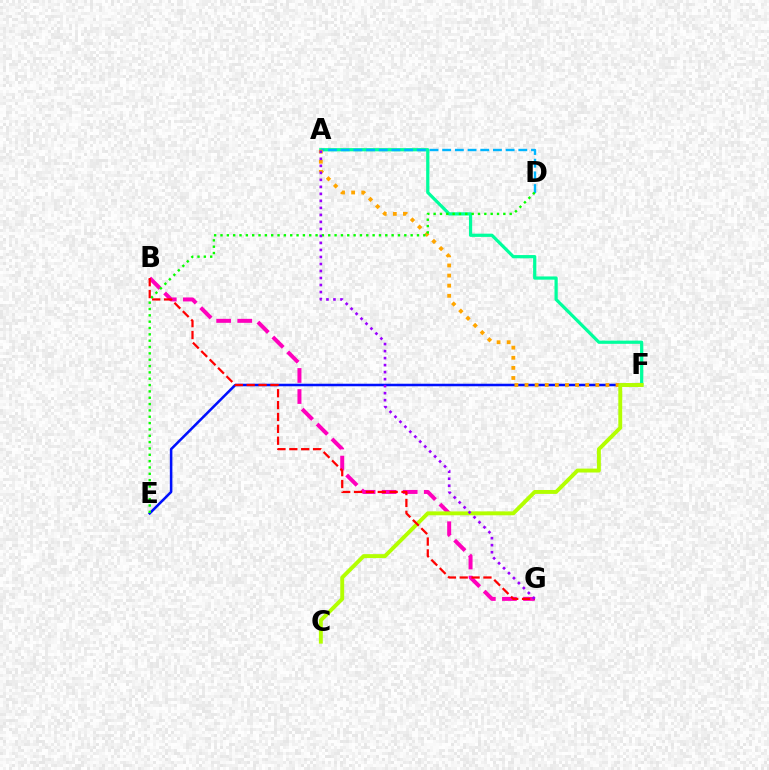{('A', 'F'): [{'color': '#00ff9d', 'line_style': 'solid', 'thickness': 2.32}, {'color': '#ffa500', 'line_style': 'dotted', 'thickness': 2.75}], ('A', 'D'): [{'color': '#00b5ff', 'line_style': 'dashed', 'thickness': 1.72}], ('B', 'G'): [{'color': '#ff00bd', 'line_style': 'dashed', 'thickness': 2.86}, {'color': '#ff0000', 'line_style': 'dashed', 'thickness': 1.61}], ('E', 'F'): [{'color': '#0010ff', 'line_style': 'solid', 'thickness': 1.83}], ('C', 'F'): [{'color': '#b3ff00', 'line_style': 'solid', 'thickness': 2.81}], ('D', 'E'): [{'color': '#08ff00', 'line_style': 'dotted', 'thickness': 1.72}], ('A', 'G'): [{'color': '#9b00ff', 'line_style': 'dotted', 'thickness': 1.9}]}